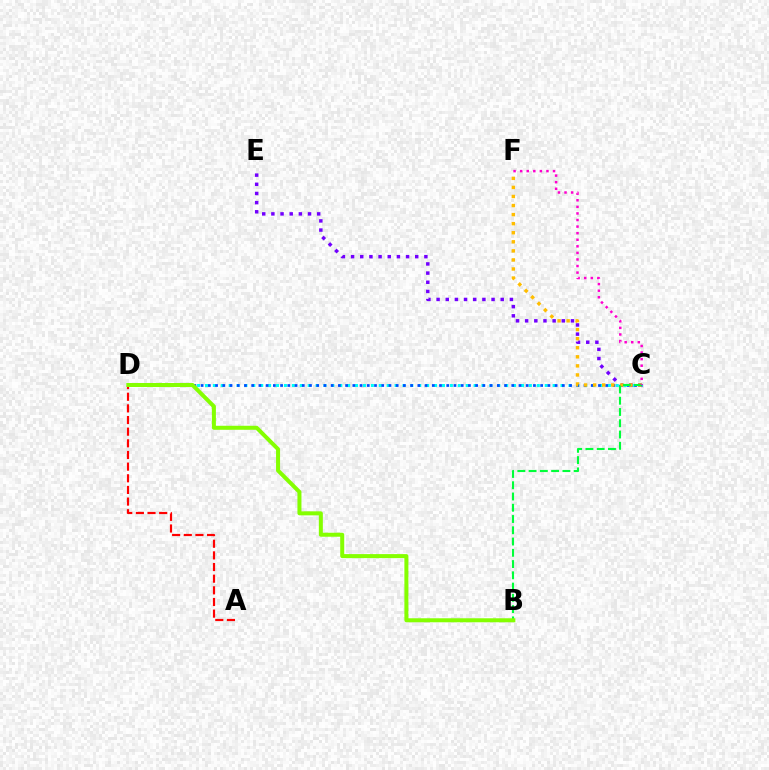{('C', 'D'): [{'color': '#00fff6', 'line_style': 'dotted', 'thickness': 2.15}, {'color': '#004bff', 'line_style': 'dotted', 'thickness': 1.96}], ('C', 'E'): [{'color': '#7200ff', 'line_style': 'dotted', 'thickness': 2.49}], ('C', 'F'): [{'color': '#ffbd00', 'line_style': 'dotted', 'thickness': 2.46}, {'color': '#ff00cf', 'line_style': 'dotted', 'thickness': 1.79}], ('B', 'C'): [{'color': '#00ff39', 'line_style': 'dashed', 'thickness': 1.53}], ('A', 'D'): [{'color': '#ff0000', 'line_style': 'dashed', 'thickness': 1.58}], ('B', 'D'): [{'color': '#84ff00', 'line_style': 'solid', 'thickness': 2.89}]}